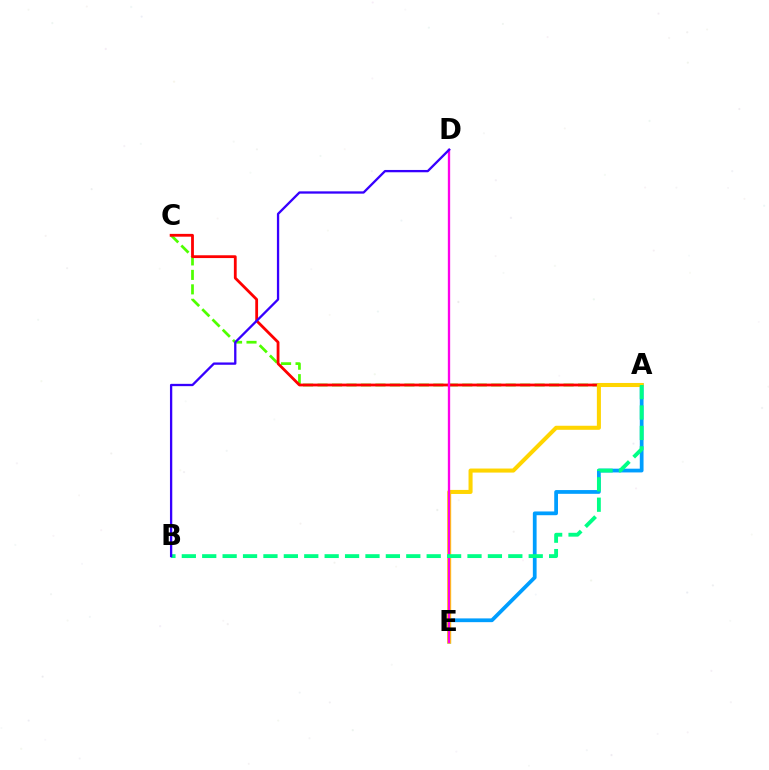{('A', 'E'): [{'color': '#009eff', 'line_style': 'solid', 'thickness': 2.7}, {'color': '#ffd500', 'line_style': 'solid', 'thickness': 2.92}], ('A', 'C'): [{'color': '#4fff00', 'line_style': 'dashed', 'thickness': 1.97}, {'color': '#ff0000', 'line_style': 'solid', 'thickness': 2.01}], ('D', 'E'): [{'color': '#ff00ed', 'line_style': 'solid', 'thickness': 1.68}], ('A', 'B'): [{'color': '#00ff86', 'line_style': 'dashed', 'thickness': 2.77}], ('B', 'D'): [{'color': '#3700ff', 'line_style': 'solid', 'thickness': 1.66}]}